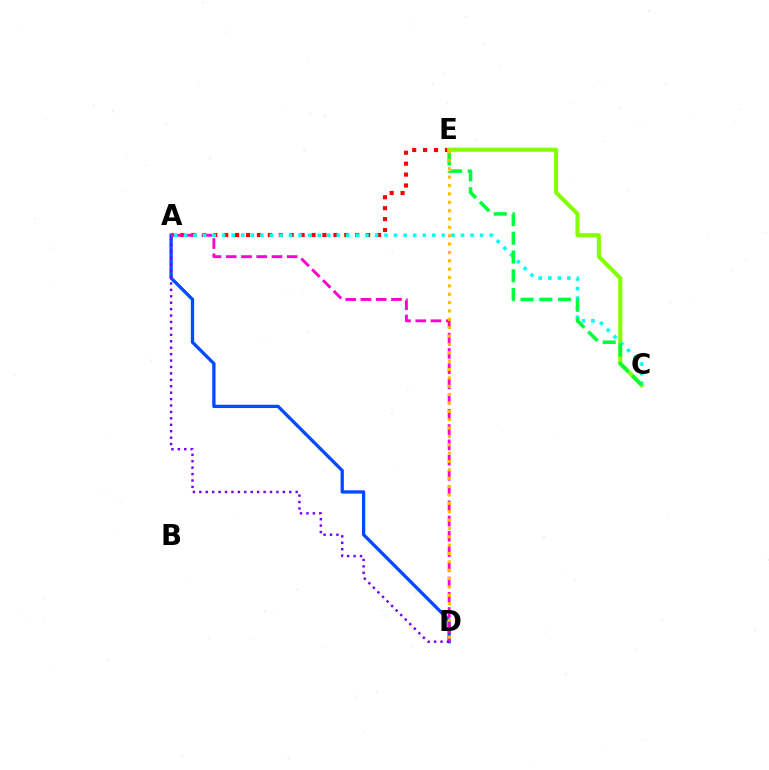{('A', 'E'): [{'color': '#ff0000', 'line_style': 'dotted', 'thickness': 2.97}], ('C', 'E'): [{'color': '#84ff00', 'line_style': 'solid', 'thickness': 2.94}, {'color': '#00ff39', 'line_style': 'dashed', 'thickness': 2.54}], ('A', 'D'): [{'color': '#004bff', 'line_style': 'solid', 'thickness': 2.37}, {'color': '#ff00cf', 'line_style': 'dashed', 'thickness': 2.07}, {'color': '#7200ff', 'line_style': 'dotted', 'thickness': 1.75}], ('A', 'C'): [{'color': '#00fff6', 'line_style': 'dotted', 'thickness': 2.6}], ('D', 'E'): [{'color': '#ffbd00', 'line_style': 'dotted', 'thickness': 2.27}]}